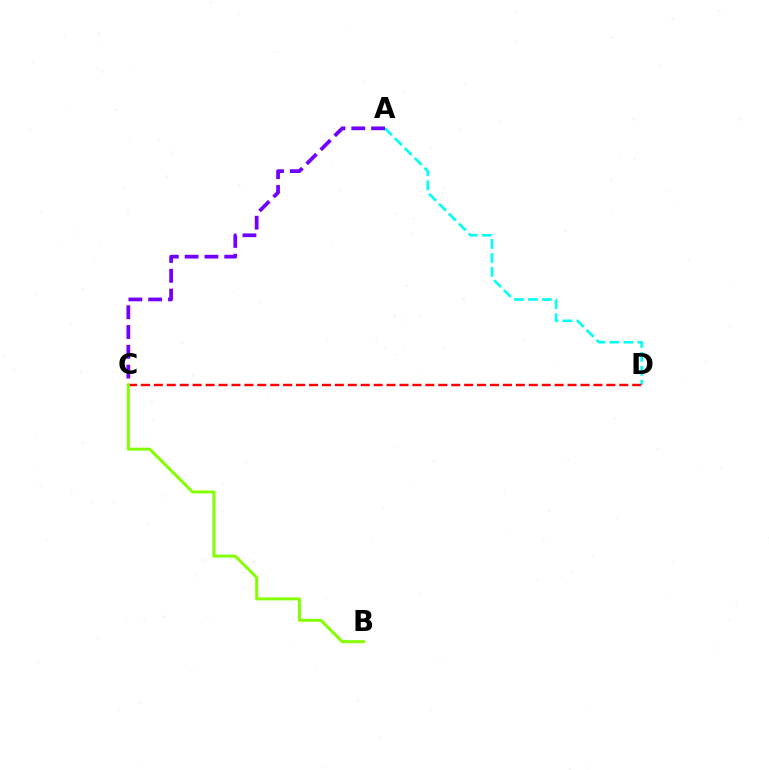{('A', 'D'): [{'color': '#00fff6', 'line_style': 'dashed', 'thickness': 1.9}], ('C', 'D'): [{'color': '#ff0000', 'line_style': 'dashed', 'thickness': 1.76}], ('A', 'C'): [{'color': '#7200ff', 'line_style': 'dashed', 'thickness': 2.69}], ('B', 'C'): [{'color': '#84ff00', 'line_style': 'solid', 'thickness': 2.15}]}